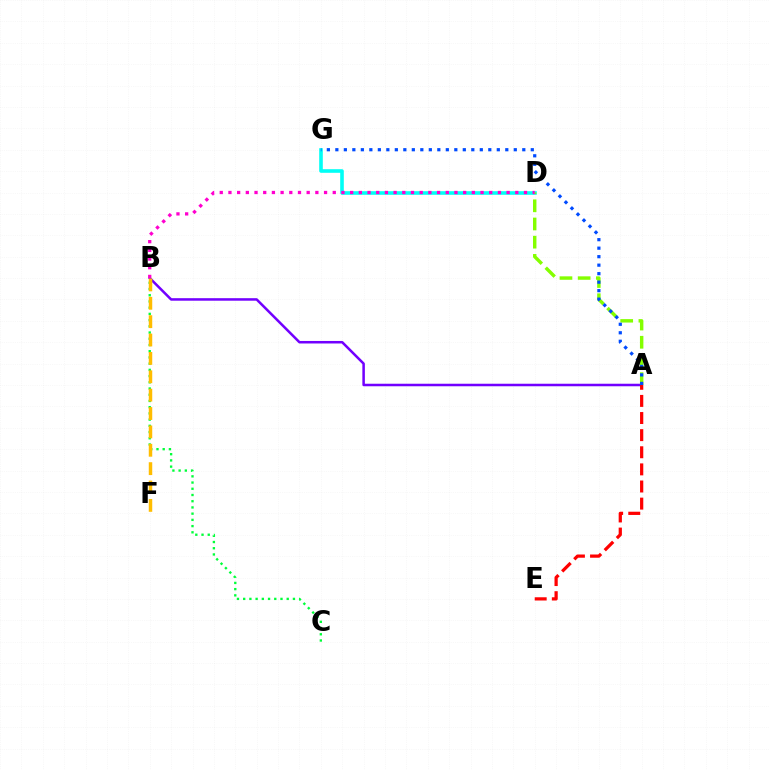{('A', 'B'): [{'color': '#7200ff', 'line_style': 'solid', 'thickness': 1.82}], ('D', 'G'): [{'color': '#00fff6', 'line_style': 'solid', 'thickness': 2.59}], ('A', 'D'): [{'color': '#84ff00', 'line_style': 'dashed', 'thickness': 2.47}], ('B', 'D'): [{'color': '#ff00cf', 'line_style': 'dotted', 'thickness': 2.36}], ('B', 'C'): [{'color': '#00ff39', 'line_style': 'dotted', 'thickness': 1.69}], ('B', 'F'): [{'color': '#ffbd00', 'line_style': 'dashed', 'thickness': 2.5}], ('A', 'E'): [{'color': '#ff0000', 'line_style': 'dashed', 'thickness': 2.33}], ('A', 'G'): [{'color': '#004bff', 'line_style': 'dotted', 'thickness': 2.31}]}